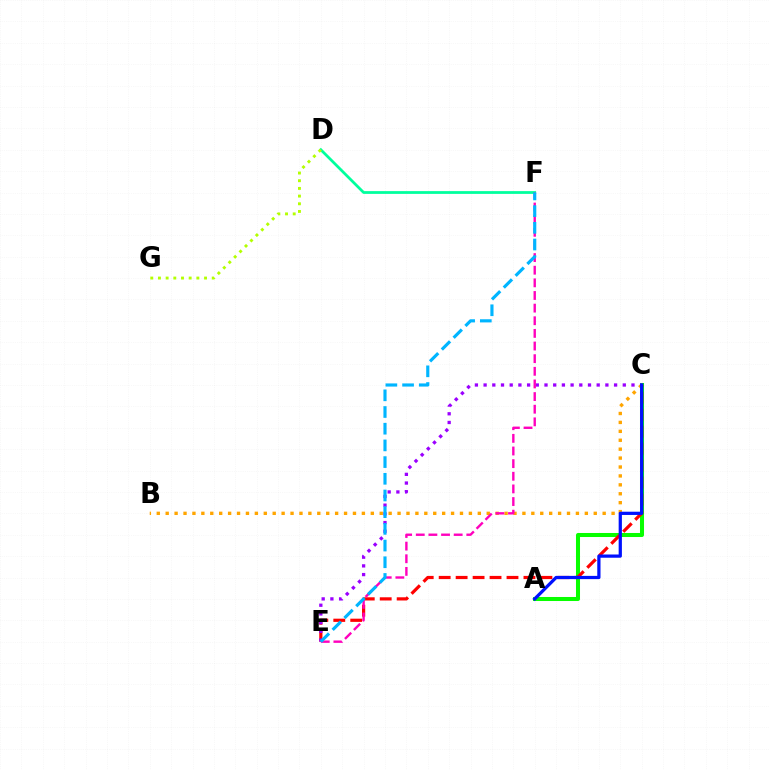{('A', 'C'): [{'color': '#08ff00', 'line_style': 'solid', 'thickness': 2.9}, {'color': '#0010ff', 'line_style': 'solid', 'thickness': 2.33}], ('D', 'F'): [{'color': '#00ff9d', 'line_style': 'solid', 'thickness': 1.99}], ('C', 'E'): [{'color': '#ff0000', 'line_style': 'dashed', 'thickness': 2.3}, {'color': '#9b00ff', 'line_style': 'dotted', 'thickness': 2.36}], ('B', 'C'): [{'color': '#ffa500', 'line_style': 'dotted', 'thickness': 2.42}], ('E', 'F'): [{'color': '#ff00bd', 'line_style': 'dashed', 'thickness': 1.72}, {'color': '#00b5ff', 'line_style': 'dashed', 'thickness': 2.27}], ('D', 'G'): [{'color': '#b3ff00', 'line_style': 'dotted', 'thickness': 2.09}]}